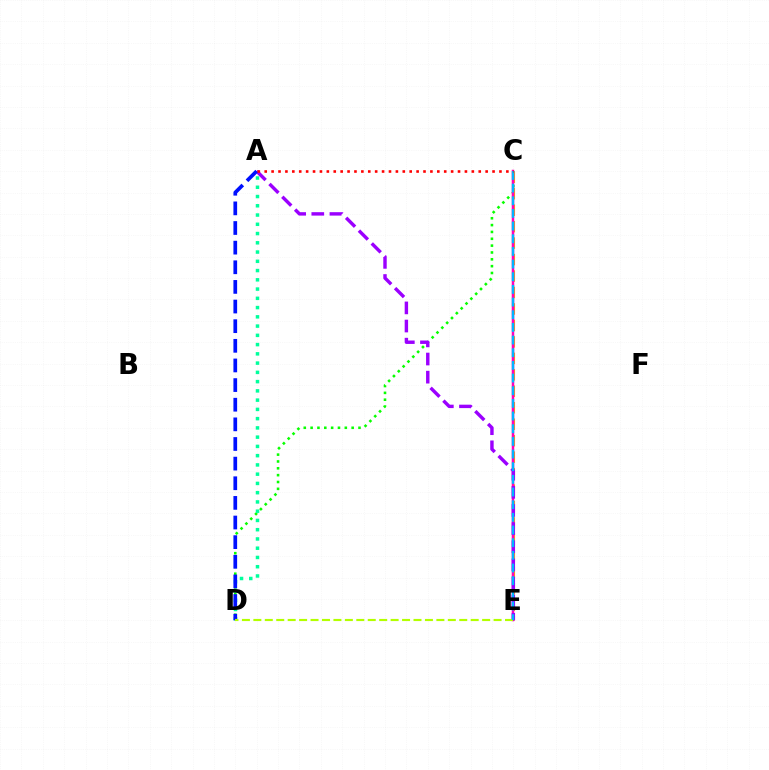{('C', 'D'): [{'color': '#08ff00', 'line_style': 'dotted', 'thickness': 1.86}], ('C', 'E'): [{'color': '#ffa500', 'line_style': 'dashed', 'thickness': 2.24}, {'color': '#ff00bd', 'line_style': 'solid', 'thickness': 1.79}, {'color': '#00b5ff', 'line_style': 'dashed', 'thickness': 1.72}], ('A', 'D'): [{'color': '#00ff9d', 'line_style': 'dotted', 'thickness': 2.51}, {'color': '#0010ff', 'line_style': 'dashed', 'thickness': 2.67}], ('A', 'E'): [{'color': '#9b00ff', 'line_style': 'dashed', 'thickness': 2.46}], ('D', 'E'): [{'color': '#b3ff00', 'line_style': 'dashed', 'thickness': 1.55}], ('A', 'C'): [{'color': '#ff0000', 'line_style': 'dotted', 'thickness': 1.88}]}